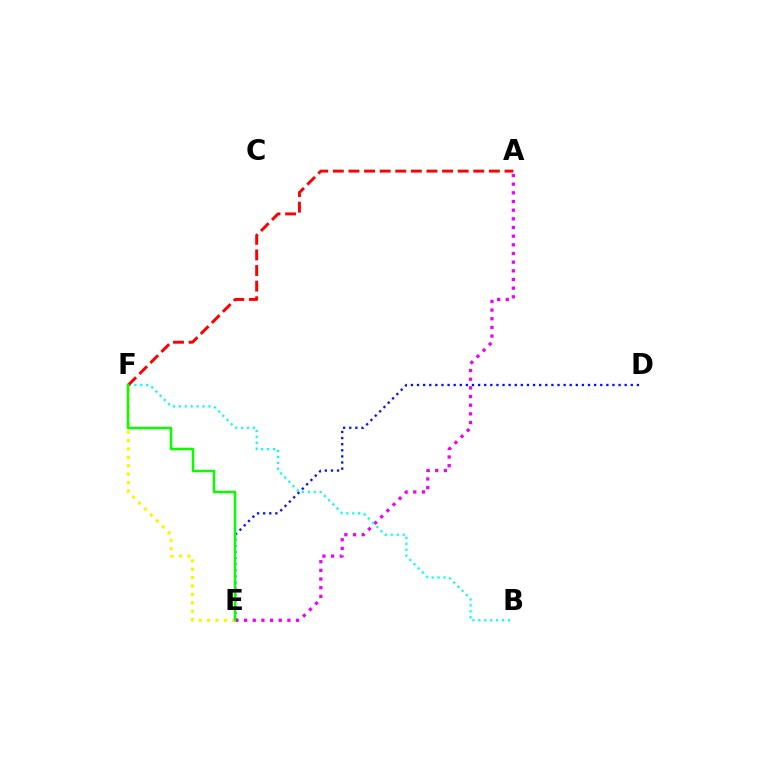{('A', 'E'): [{'color': '#ee00ff', 'line_style': 'dotted', 'thickness': 2.35}], ('B', 'F'): [{'color': '#00fff6', 'line_style': 'dotted', 'thickness': 1.61}], ('E', 'F'): [{'color': '#fcf500', 'line_style': 'dotted', 'thickness': 2.28}, {'color': '#08ff00', 'line_style': 'solid', 'thickness': 1.79}], ('A', 'F'): [{'color': '#ff0000', 'line_style': 'dashed', 'thickness': 2.12}], ('D', 'E'): [{'color': '#0010ff', 'line_style': 'dotted', 'thickness': 1.66}]}